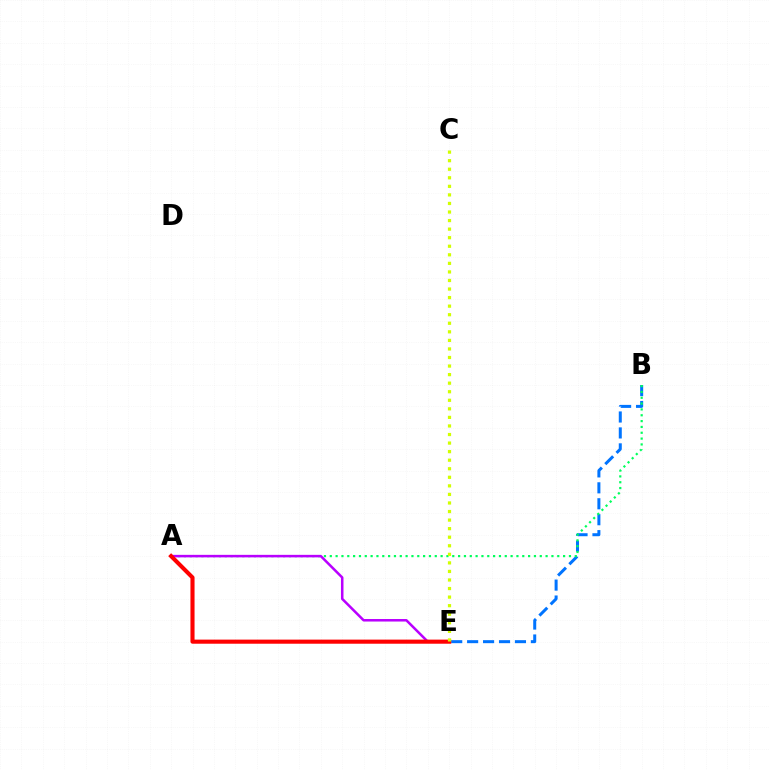{('B', 'E'): [{'color': '#0074ff', 'line_style': 'dashed', 'thickness': 2.17}], ('A', 'B'): [{'color': '#00ff5c', 'line_style': 'dotted', 'thickness': 1.58}], ('A', 'E'): [{'color': '#b900ff', 'line_style': 'solid', 'thickness': 1.82}, {'color': '#ff0000', 'line_style': 'solid', 'thickness': 2.95}], ('C', 'E'): [{'color': '#d1ff00', 'line_style': 'dotted', 'thickness': 2.33}]}